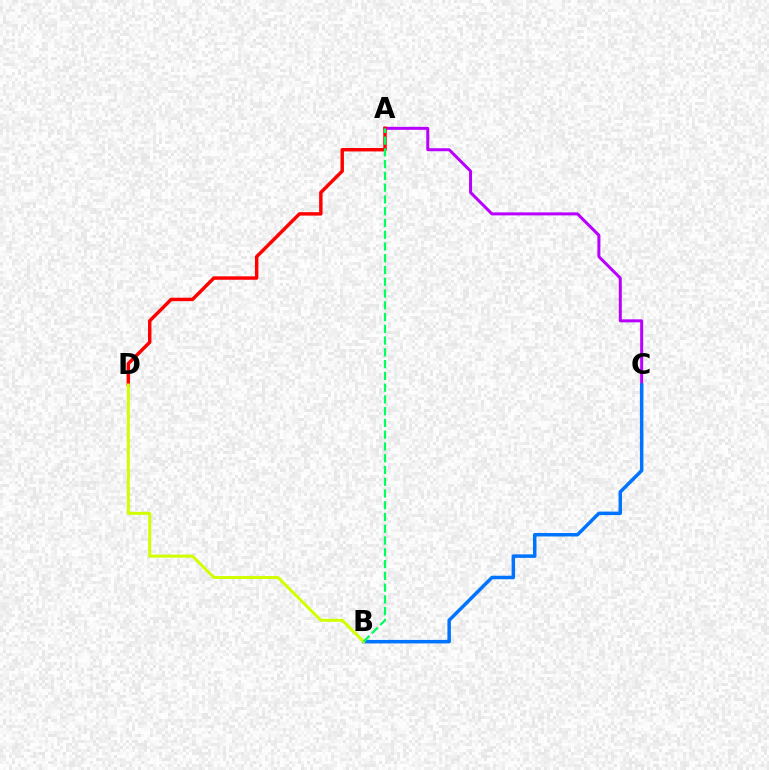{('A', 'C'): [{'color': '#b900ff', 'line_style': 'solid', 'thickness': 2.16}], ('A', 'D'): [{'color': '#ff0000', 'line_style': 'solid', 'thickness': 2.48}], ('B', 'C'): [{'color': '#0074ff', 'line_style': 'solid', 'thickness': 2.52}], ('B', 'D'): [{'color': '#d1ff00', 'line_style': 'solid', 'thickness': 2.16}], ('A', 'B'): [{'color': '#00ff5c', 'line_style': 'dashed', 'thickness': 1.6}]}